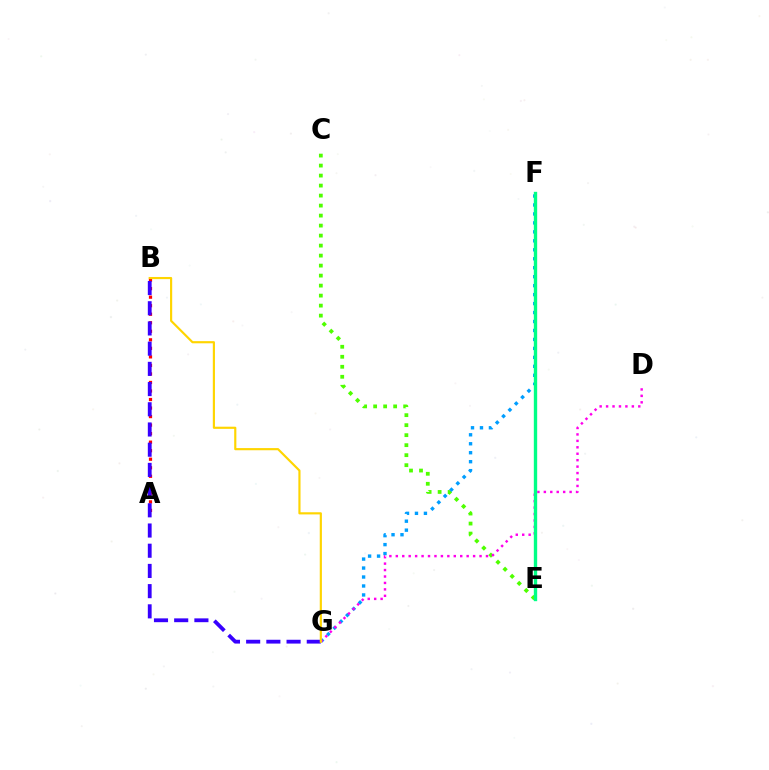{('C', 'E'): [{'color': '#4fff00', 'line_style': 'dotted', 'thickness': 2.72}], ('F', 'G'): [{'color': '#009eff', 'line_style': 'dotted', 'thickness': 2.44}], ('A', 'B'): [{'color': '#ff0000', 'line_style': 'dotted', 'thickness': 2.32}], ('B', 'G'): [{'color': '#3700ff', 'line_style': 'dashed', 'thickness': 2.74}, {'color': '#ffd500', 'line_style': 'solid', 'thickness': 1.56}], ('D', 'G'): [{'color': '#ff00ed', 'line_style': 'dotted', 'thickness': 1.75}], ('E', 'F'): [{'color': '#00ff86', 'line_style': 'solid', 'thickness': 2.42}]}